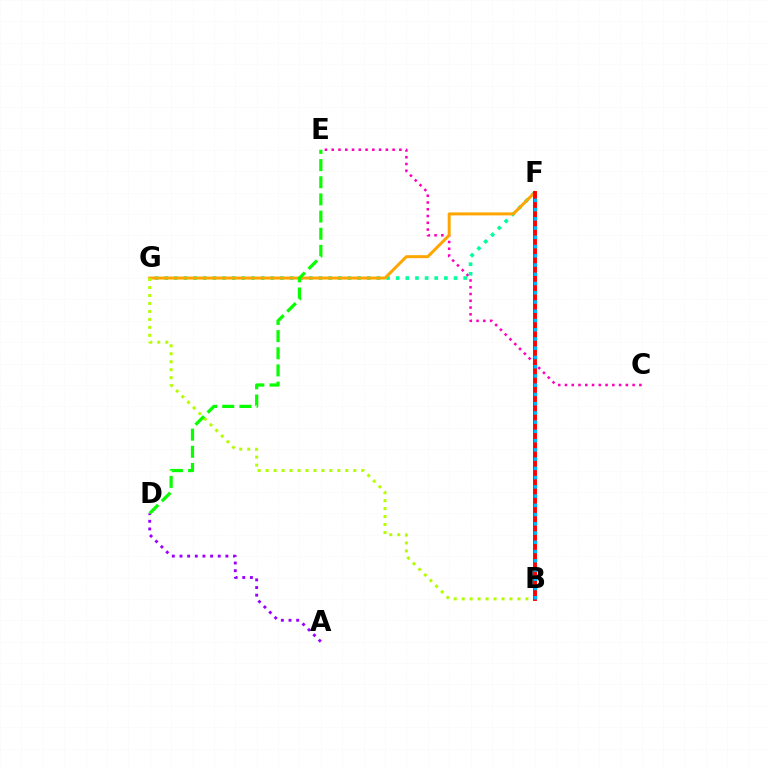{('C', 'E'): [{'color': '#ff00bd', 'line_style': 'dotted', 'thickness': 1.84}], ('F', 'G'): [{'color': '#00ff9d', 'line_style': 'dotted', 'thickness': 2.62}, {'color': '#ffa500', 'line_style': 'solid', 'thickness': 2.14}], ('A', 'D'): [{'color': '#9b00ff', 'line_style': 'dotted', 'thickness': 2.08}], ('B', 'G'): [{'color': '#b3ff00', 'line_style': 'dotted', 'thickness': 2.16}], ('B', 'F'): [{'color': '#0010ff', 'line_style': 'solid', 'thickness': 1.53}, {'color': '#ff0000', 'line_style': 'solid', 'thickness': 2.8}, {'color': '#00b5ff', 'line_style': 'dotted', 'thickness': 2.51}], ('D', 'E'): [{'color': '#08ff00', 'line_style': 'dashed', 'thickness': 2.33}]}